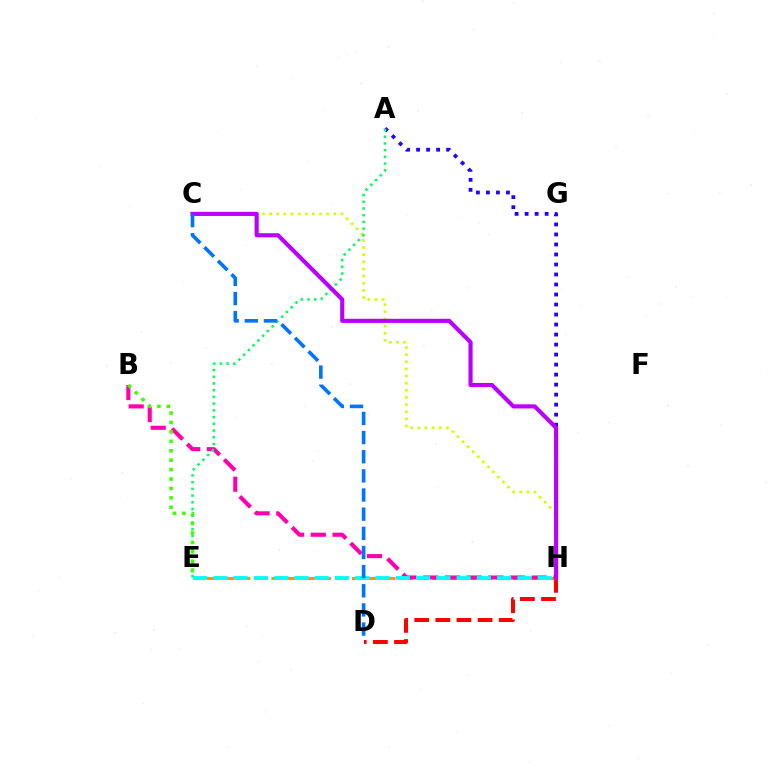{('D', 'H'): [{'color': '#ff0000', 'line_style': 'dashed', 'thickness': 2.87}], ('E', 'H'): [{'color': '#ff9400', 'line_style': 'dashed', 'thickness': 2.19}, {'color': '#00fff6', 'line_style': 'dashed', 'thickness': 2.75}], ('B', 'H'): [{'color': '#ff00ac', 'line_style': 'dashed', 'thickness': 2.95}], ('C', 'H'): [{'color': '#d1ff00', 'line_style': 'dotted', 'thickness': 1.94}, {'color': '#b900ff', 'line_style': 'solid', 'thickness': 2.97}], ('A', 'H'): [{'color': '#2500ff', 'line_style': 'dotted', 'thickness': 2.72}], ('A', 'E'): [{'color': '#00ff5c', 'line_style': 'dotted', 'thickness': 1.83}], ('B', 'E'): [{'color': '#3dff00', 'line_style': 'dotted', 'thickness': 2.56}], ('C', 'D'): [{'color': '#0074ff', 'line_style': 'dashed', 'thickness': 2.6}]}